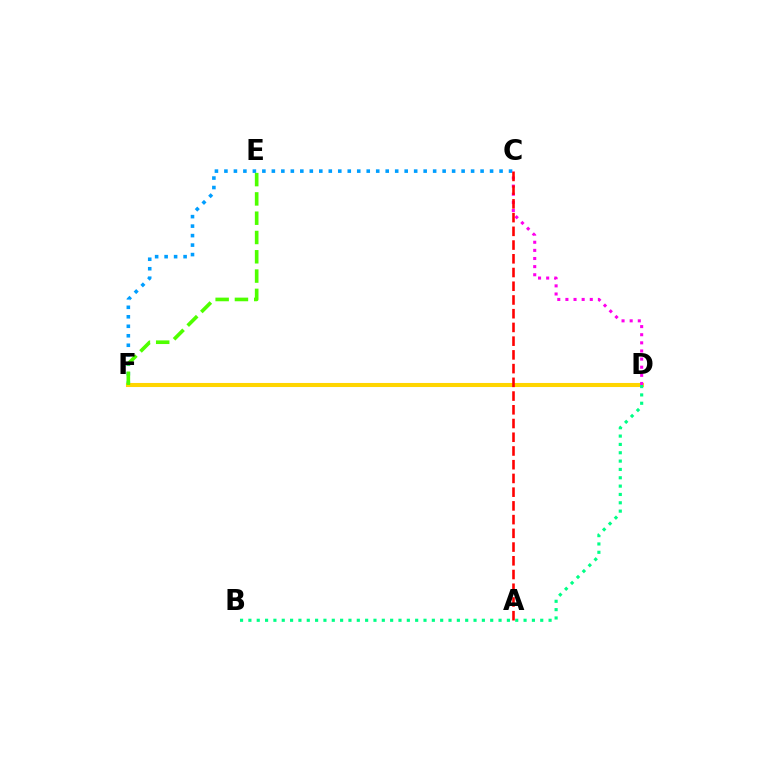{('D', 'F'): [{'color': '#3700ff', 'line_style': 'dotted', 'thickness': 2.6}, {'color': '#ffd500', 'line_style': 'solid', 'thickness': 2.93}], ('C', 'F'): [{'color': '#009eff', 'line_style': 'dotted', 'thickness': 2.58}], ('C', 'D'): [{'color': '#ff00ed', 'line_style': 'dotted', 'thickness': 2.21}], ('A', 'C'): [{'color': '#ff0000', 'line_style': 'dashed', 'thickness': 1.86}], ('E', 'F'): [{'color': '#4fff00', 'line_style': 'dashed', 'thickness': 2.62}], ('B', 'D'): [{'color': '#00ff86', 'line_style': 'dotted', 'thickness': 2.27}]}